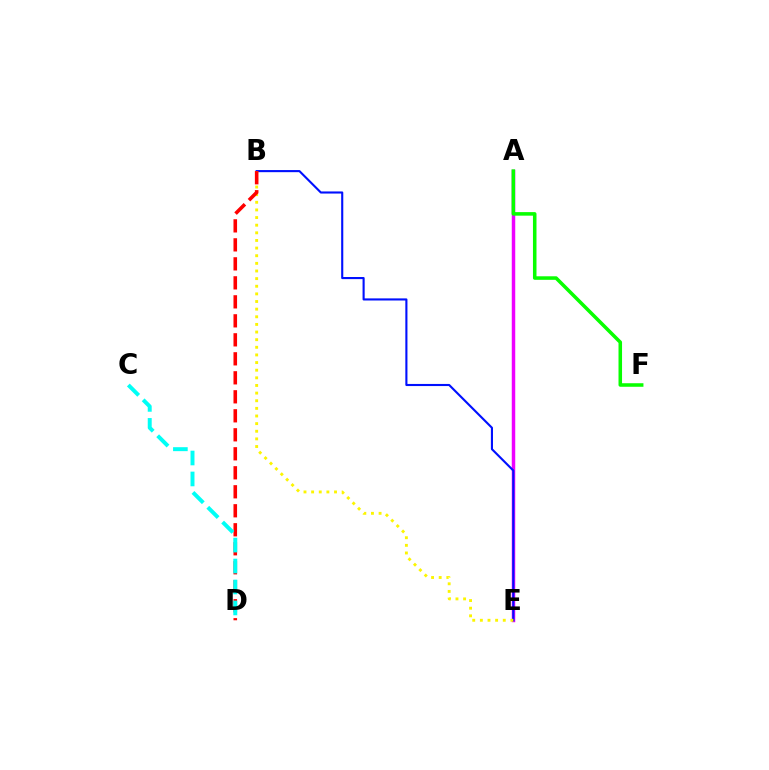{('A', 'E'): [{'color': '#ee00ff', 'line_style': 'solid', 'thickness': 2.5}], ('B', 'E'): [{'color': '#0010ff', 'line_style': 'solid', 'thickness': 1.52}, {'color': '#fcf500', 'line_style': 'dotted', 'thickness': 2.07}], ('B', 'D'): [{'color': '#ff0000', 'line_style': 'dashed', 'thickness': 2.58}], ('C', 'D'): [{'color': '#00fff6', 'line_style': 'dashed', 'thickness': 2.85}], ('A', 'F'): [{'color': '#08ff00', 'line_style': 'solid', 'thickness': 2.55}]}